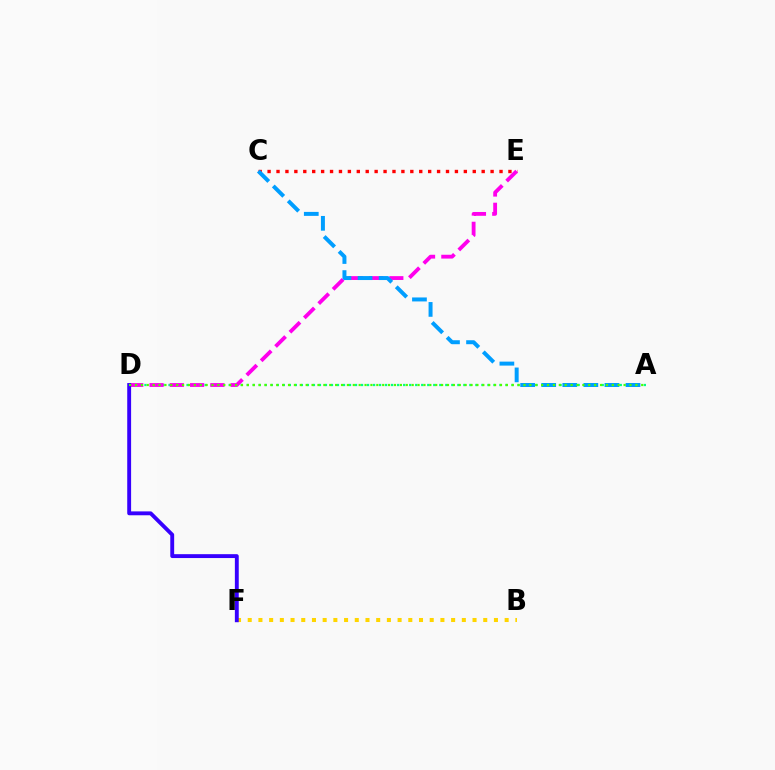{('B', 'F'): [{'color': '#ffd500', 'line_style': 'dotted', 'thickness': 2.91}], ('A', 'D'): [{'color': '#00ff86', 'line_style': 'dotted', 'thickness': 1.63}, {'color': '#4fff00', 'line_style': 'dotted', 'thickness': 1.6}], ('C', 'E'): [{'color': '#ff0000', 'line_style': 'dotted', 'thickness': 2.42}], ('D', 'E'): [{'color': '#ff00ed', 'line_style': 'dashed', 'thickness': 2.75}], ('A', 'C'): [{'color': '#009eff', 'line_style': 'dashed', 'thickness': 2.86}], ('D', 'F'): [{'color': '#3700ff', 'line_style': 'solid', 'thickness': 2.79}]}